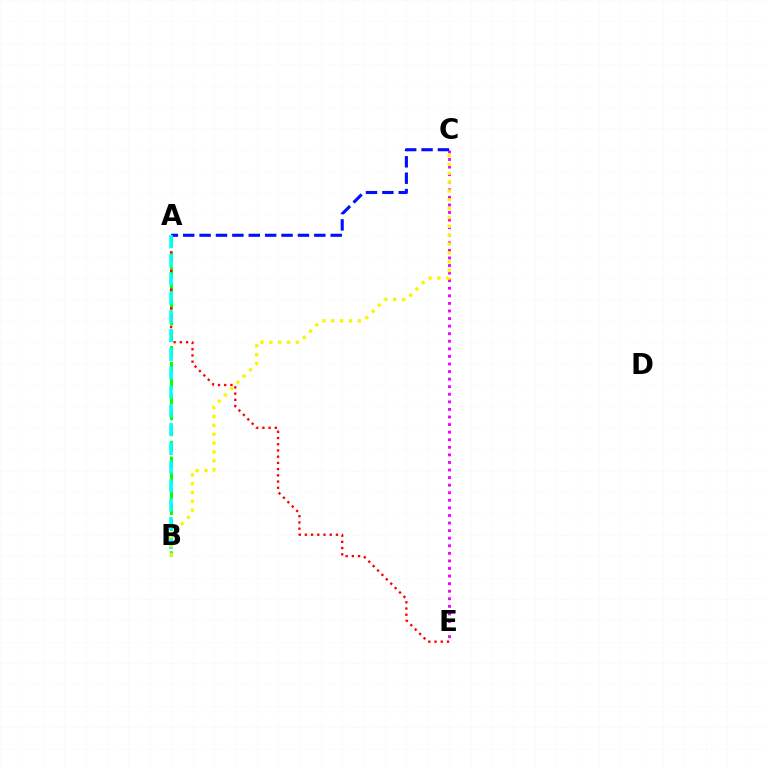{('A', 'B'): [{'color': '#08ff00', 'line_style': 'dashed', 'thickness': 2.15}, {'color': '#00fff6', 'line_style': 'dashed', 'thickness': 2.55}], ('A', 'E'): [{'color': '#ff0000', 'line_style': 'dotted', 'thickness': 1.69}], ('C', 'E'): [{'color': '#ee00ff', 'line_style': 'dotted', 'thickness': 2.06}], ('A', 'C'): [{'color': '#0010ff', 'line_style': 'dashed', 'thickness': 2.23}], ('B', 'C'): [{'color': '#fcf500', 'line_style': 'dotted', 'thickness': 2.4}]}